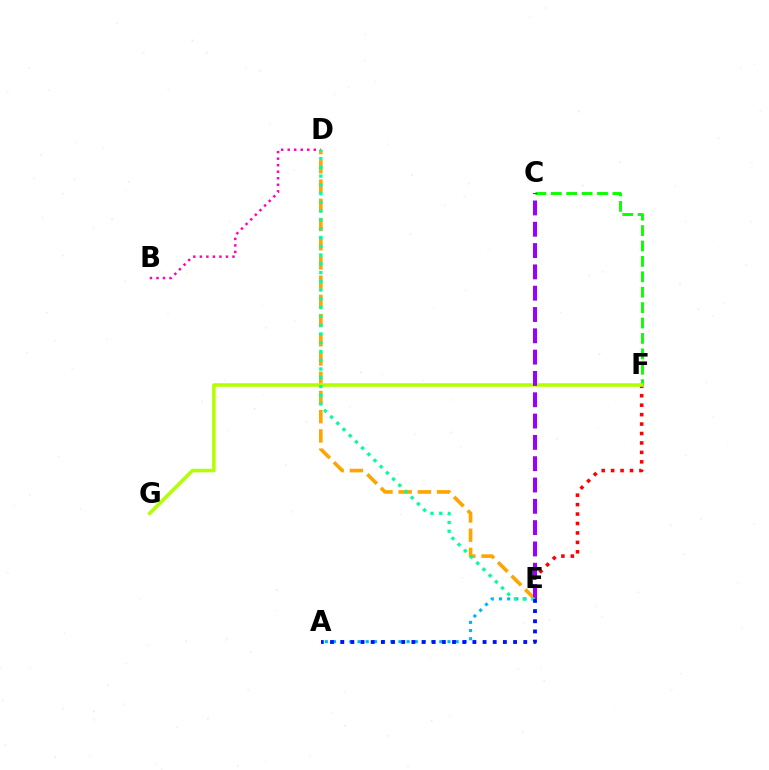{('A', 'E'): [{'color': '#00b5ff', 'line_style': 'dotted', 'thickness': 2.22}, {'color': '#0010ff', 'line_style': 'dotted', 'thickness': 2.76}], ('E', 'F'): [{'color': '#ff0000', 'line_style': 'dotted', 'thickness': 2.57}], ('B', 'D'): [{'color': '#ff00bd', 'line_style': 'dotted', 'thickness': 1.77}], ('C', 'F'): [{'color': '#08ff00', 'line_style': 'dashed', 'thickness': 2.09}], ('D', 'E'): [{'color': '#ffa500', 'line_style': 'dashed', 'thickness': 2.61}, {'color': '#00ff9d', 'line_style': 'dotted', 'thickness': 2.38}], ('F', 'G'): [{'color': '#b3ff00', 'line_style': 'solid', 'thickness': 2.53}], ('C', 'E'): [{'color': '#9b00ff', 'line_style': 'dashed', 'thickness': 2.9}]}